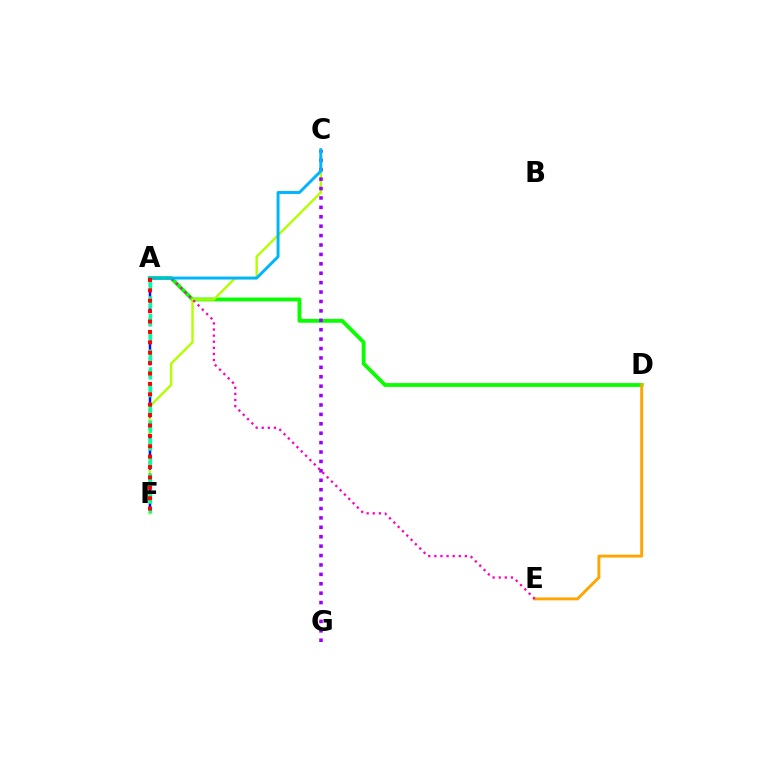{('A', 'D'): [{'color': '#08ff00', 'line_style': 'solid', 'thickness': 2.75}], ('D', 'E'): [{'color': '#ffa500', 'line_style': 'solid', 'thickness': 2.09}], ('C', 'F'): [{'color': '#b3ff00', 'line_style': 'solid', 'thickness': 1.72}], ('A', 'F'): [{'color': '#0010ff', 'line_style': 'dashed', 'thickness': 1.77}, {'color': '#00ff9d', 'line_style': 'dashed', 'thickness': 2.41}, {'color': '#ff0000', 'line_style': 'dotted', 'thickness': 2.82}], ('A', 'E'): [{'color': '#ff00bd', 'line_style': 'dotted', 'thickness': 1.66}], ('C', 'G'): [{'color': '#9b00ff', 'line_style': 'dotted', 'thickness': 2.56}], ('A', 'C'): [{'color': '#00b5ff', 'line_style': 'solid', 'thickness': 2.11}]}